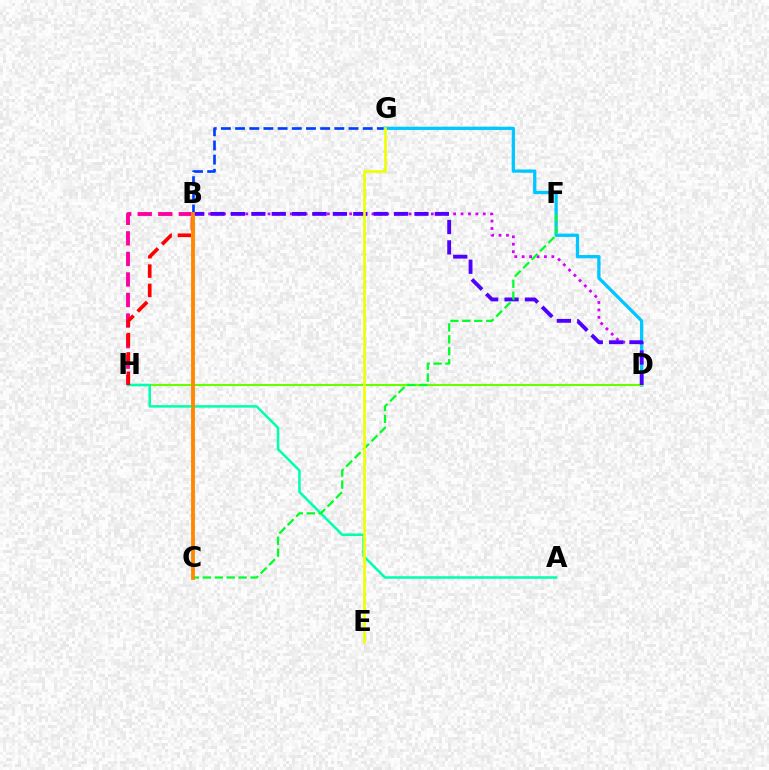{('B', 'D'): [{'color': '#d600ff', 'line_style': 'dotted', 'thickness': 2.02}, {'color': '#4f00ff', 'line_style': 'dashed', 'thickness': 2.77}], ('B', 'G'): [{'color': '#003fff', 'line_style': 'dashed', 'thickness': 1.93}], ('D', 'G'): [{'color': '#00c7ff', 'line_style': 'solid', 'thickness': 2.36}], ('B', 'H'): [{'color': '#ff00a0', 'line_style': 'dashed', 'thickness': 2.79}, {'color': '#ff0000', 'line_style': 'dashed', 'thickness': 2.63}], ('D', 'H'): [{'color': '#66ff00', 'line_style': 'solid', 'thickness': 1.52}], ('A', 'H'): [{'color': '#00ffaf', 'line_style': 'solid', 'thickness': 1.82}], ('C', 'F'): [{'color': '#00ff27', 'line_style': 'dashed', 'thickness': 1.62}], ('B', 'C'): [{'color': '#ff8800', 'line_style': 'solid', 'thickness': 2.75}], ('E', 'G'): [{'color': '#eeff00', 'line_style': 'solid', 'thickness': 1.9}]}